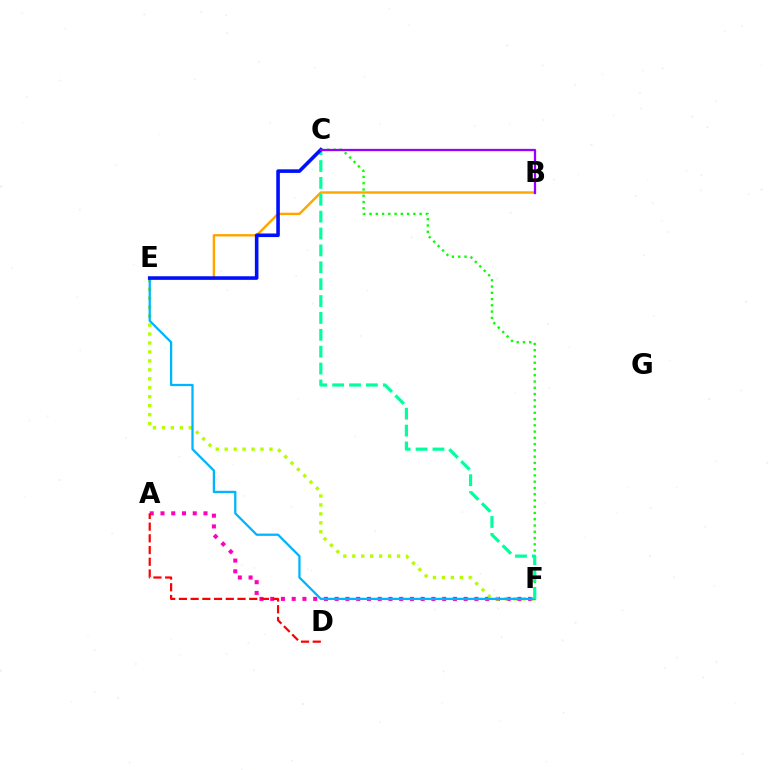{('C', 'F'): [{'color': '#08ff00', 'line_style': 'dotted', 'thickness': 1.7}, {'color': '#00ff9d', 'line_style': 'dashed', 'thickness': 2.29}], ('A', 'F'): [{'color': '#ff00bd', 'line_style': 'dotted', 'thickness': 2.92}], ('A', 'D'): [{'color': '#ff0000', 'line_style': 'dashed', 'thickness': 1.59}], ('E', 'F'): [{'color': '#b3ff00', 'line_style': 'dotted', 'thickness': 2.43}, {'color': '#00b5ff', 'line_style': 'solid', 'thickness': 1.64}], ('B', 'E'): [{'color': '#ffa500', 'line_style': 'solid', 'thickness': 1.74}], ('C', 'E'): [{'color': '#0010ff', 'line_style': 'solid', 'thickness': 2.58}], ('B', 'C'): [{'color': '#9b00ff', 'line_style': 'solid', 'thickness': 1.64}]}